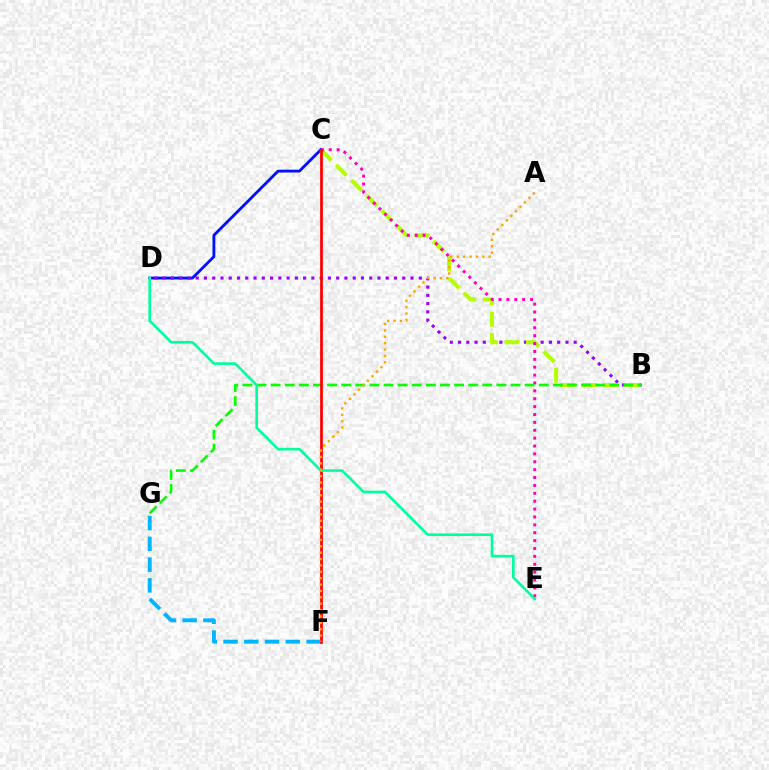{('C', 'D'): [{'color': '#0010ff', 'line_style': 'solid', 'thickness': 2.05}], ('B', 'D'): [{'color': '#9b00ff', 'line_style': 'dotted', 'thickness': 2.24}], ('B', 'C'): [{'color': '#b3ff00', 'line_style': 'dashed', 'thickness': 2.92}], ('C', 'E'): [{'color': '#ff00bd', 'line_style': 'dotted', 'thickness': 2.14}], ('B', 'G'): [{'color': '#08ff00', 'line_style': 'dashed', 'thickness': 1.92}], ('F', 'G'): [{'color': '#00b5ff', 'line_style': 'dashed', 'thickness': 2.82}], ('C', 'F'): [{'color': '#ff0000', 'line_style': 'solid', 'thickness': 1.97}], ('D', 'E'): [{'color': '#00ff9d', 'line_style': 'solid', 'thickness': 1.89}], ('A', 'F'): [{'color': '#ffa500', 'line_style': 'dotted', 'thickness': 1.73}]}